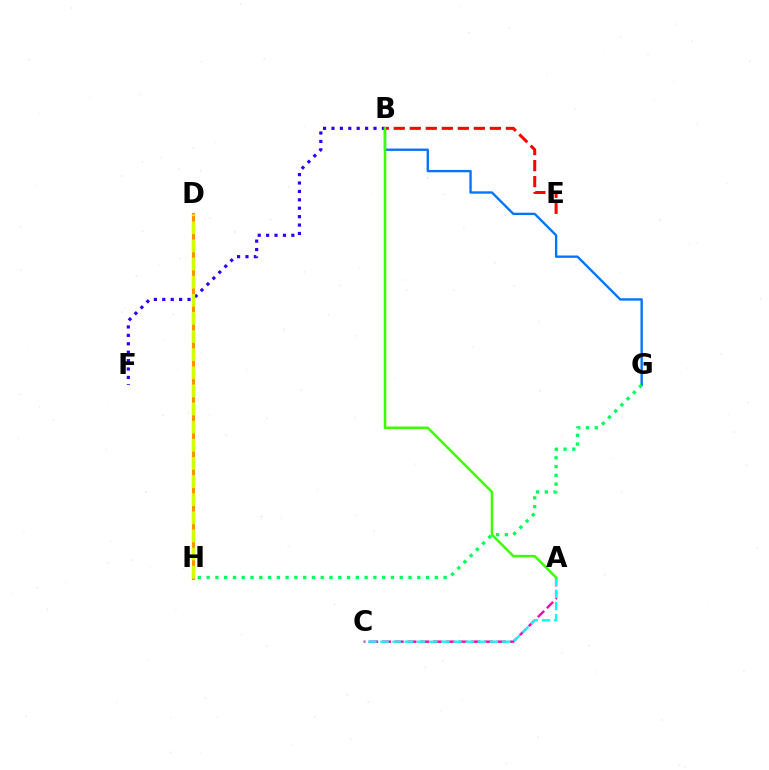{('B', 'G'): [{'color': '#0074ff', 'line_style': 'solid', 'thickness': 1.69}], ('B', 'E'): [{'color': '#ff0000', 'line_style': 'dashed', 'thickness': 2.18}], ('B', 'F'): [{'color': '#2500ff', 'line_style': 'dotted', 'thickness': 2.28}], ('D', 'H'): [{'color': '#b900ff', 'line_style': 'dotted', 'thickness': 2.01}, {'color': '#ff9400', 'line_style': 'solid', 'thickness': 2.25}, {'color': '#d1ff00', 'line_style': 'dashed', 'thickness': 2.46}], ('A', 'C'): [{'color': '#ff00ac', 'line_style': 'dashed', 'thickness': 1.73}, {'color': '#00fff6', 'line_style': 'dashed', 'thickness': 1.65}], ('A', 'B'): [{'color': '#3dff00', 'line_style': 'solid', 'thickness': 1.8}], ('G', 'H'): [{'color': '#00ff5c', 'line_style': 'dotted', 'thickness': 2.38}]}